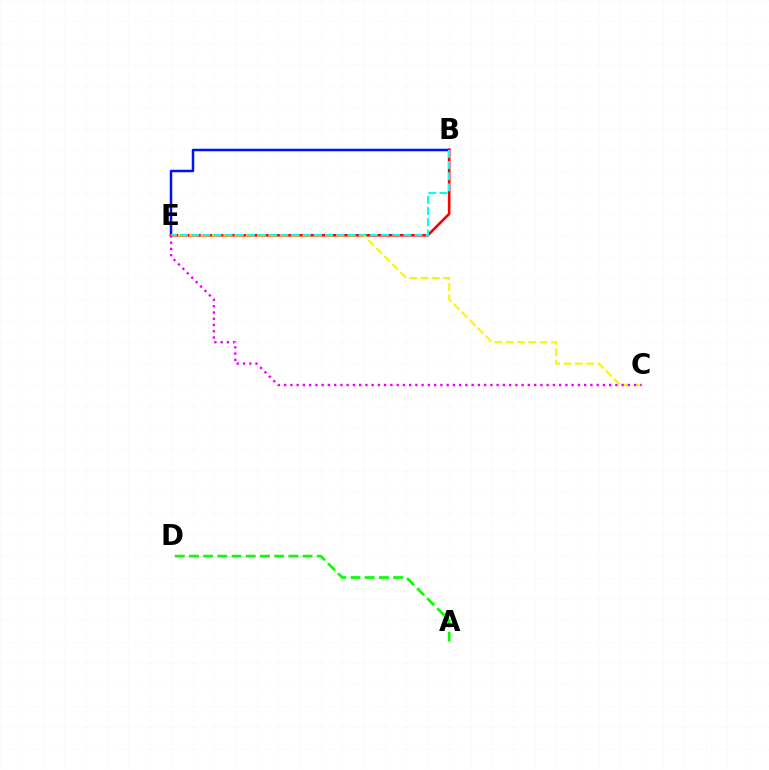{('B', 'E'): [{'color': '#0010ff', 'line_style': 'solid', 'thickness': 1.8}, {'color': '#ff0000', 'line_style': 'solid', 'thickness': 1.9}, {'color': '#00fff6', 'line_style': 'dashed', 'thickness': 1.52}], ('A', 'D'): [{'color': '#08ff00', 'line_style': 'dashed', 'thickness': 1.93}], ('C', 'E'): [{'color': '#fcf500', 'line_style': 'dashed', 'thickness': 1.54}, {'color': '#ee00ff', 'line_style': 'dotted', 'thickness': 1.7}]}